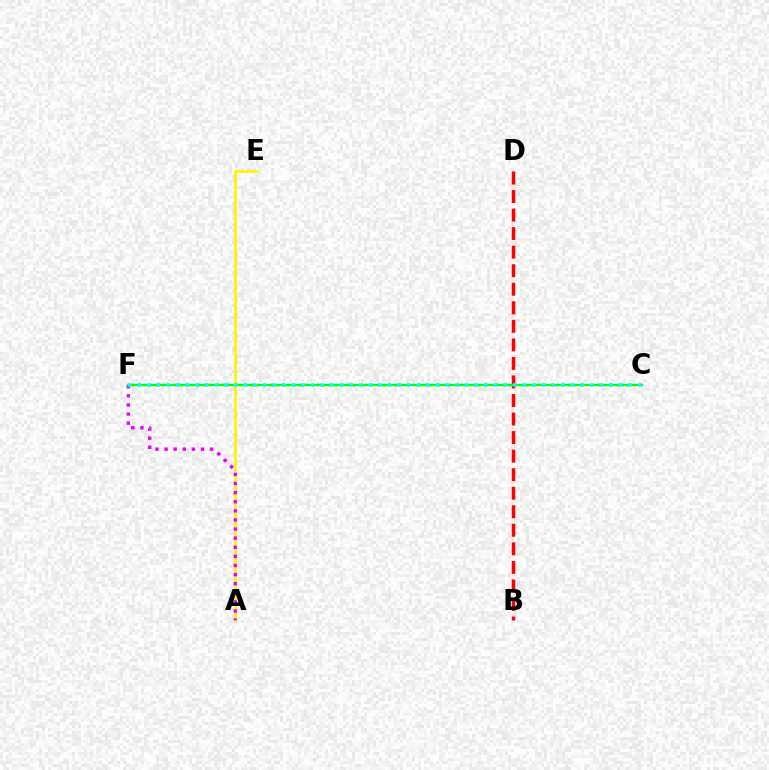{('A', 'E'): [{'color': '#fcf500', 'line_style': 'solid', 'thickness': 1.95}], ('A', 'F'): [{'color': '#ee00ff', 'line_style': 'dotted', 'thickness': 2.47}], ('B', 'D'): [{'color': '#ff0000', 'line_style': 'dashed', 'thickness': 2.52}], ('C', 'F'): [{'color': '#0010ff', 'line_style': 'dotted', 'thickness': 1.62}, {'color': '#08ff00', 'line_style': 'solid', 'thickness': 1.51}, {'color': '#00fff6', 'line_style': 'dotted', 'thickness': 2.61}]}